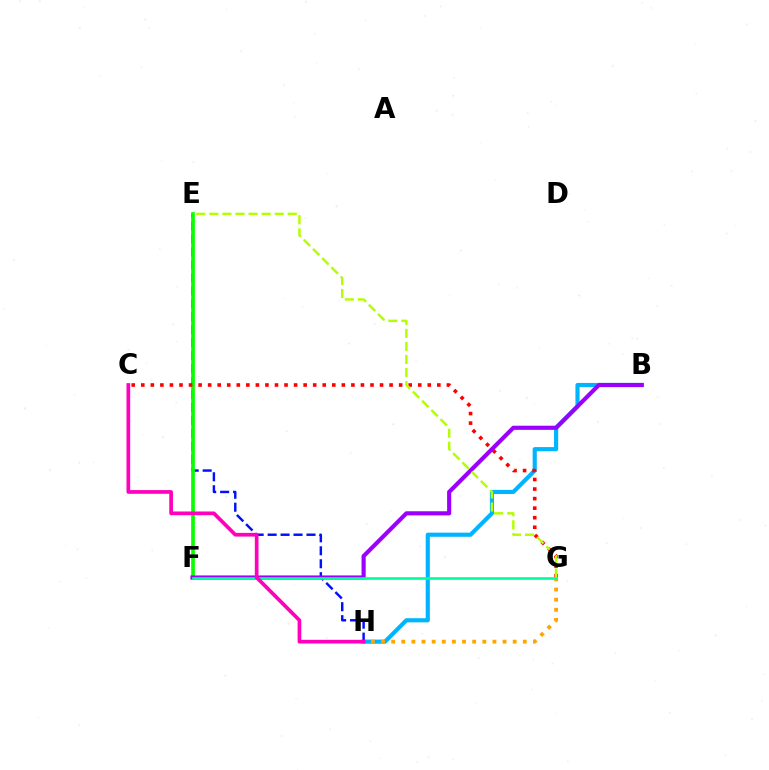{('B', 'H'): [{'color': '#00b5ff', 'line_style': 'solid', 'thickness': 2.98}], ('E', 'H'): [{'color': '#0010ff', 'line_style': 'dashed', 'thickness': 1.76}], ('E', 'F'): [{'color': '#08ff00', 'line_style': 'solid', 'thickness': 2.64}], ('C', 'G'): [{'color': '#ff0000', 'line_style': 'dotted', 'thickness': 2.59}], ('G', 'H'): [{'color': '#ffa500', 'line_style': 'dotted', 'thickness': 2.75}], ('B', 'F'): [{'color': '#9b00ff', 'line_style': 'solid', 'thickness': 2.98}], ('F', 'G'): [{'color': '#00ff9d', 'line_style': 'solid', 'thickness': 1.91}], ('E', 'G'): [{'color': '#b3ff00', 'line_style': 'dashed', 'thickness': 1.78}], ('C', 'H'): [{'color': '#ff00bd', 'line_style': 'solid', 'thickness': 2.66}]}